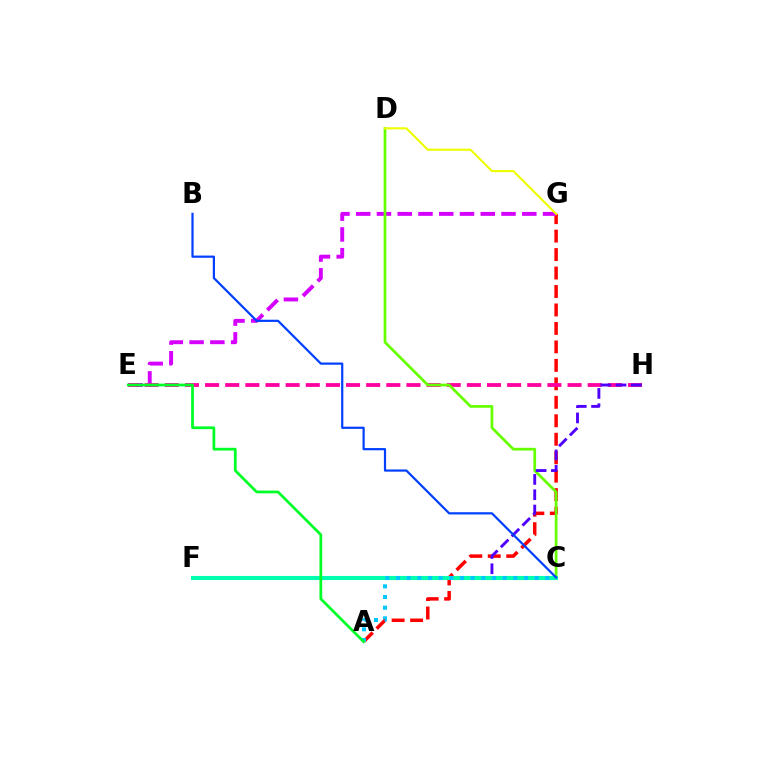{('A', 'G'): [{'color': '#ff0000', 'line_style': 'dashed', 'thickness': 2.51}], ('C', 'F'): [{'color': '#ff8800', 'line_style': 'solid', 'thickness': 2.72}, {'color': '#00ffaf', 'line_style': 'solid', 'thickness': 2.95}], ('E', 'G'): [{'color': '#d600ff', 'line_style': 'dashed', 'thickness': 2.82}], ('E', 'H'): [{'color': '#ff00a0', 'line_style': 'dashed', 'thickness': 2.74}], ('C', 'D'): [{'color': '#66ff00', 'line_style': 'solid', 'thickness': 1.96}], ('F', 'H'): [{'color': '#4f00ff', 'line_style': 'dashed', 'thickness': 2.08}], ('B', 'C'): [{'color': '#003fff', 'line_style': 'solid', 'thickness': 1.59}], ('A', 'C'): [{'color': '#00c7ff', 'line_style': 'dotted', 'thickness': 2.9}], ('A', 'E'): [{'color': '#00ff27', 'line_style': 'solid', 'thickness': 1.97}], ('D', 'G'): [{'color': '#eeff00', 'line_style': 'solid', 'thickness': 1.52}]}